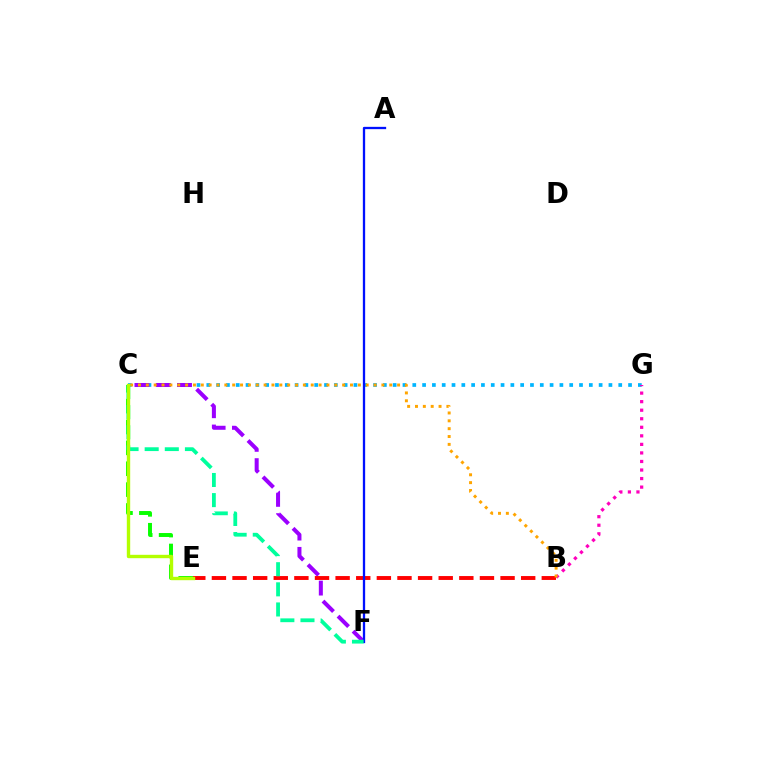{('C', 'G'): [{'color': '#00b5ff', 'line_style': 'dotted', 'thickness': 2.66}], ('C', 'F'): [{'color': '#9b00ff', 'line_style': 'dashed', 'thickness': 2.89}, {'color': '#00ff9d', 'line_style': 'dashed', 'thickness': 2.73}], ('B', 'G'): [{'color': '#ff00bd', 'line_style': 'dotted', 'thickness': 2.32}], ('B', 'E'): [{'color': '#ff0000', 'line_style': 'dashed', 'thickness': 2.8}], ('B', 'C'): [{'color': '#ffa500', 'line_style': 'dotted', 'thickness': 2.13}], ('C', 'E'): [{'color': '#08ff00', 'line_style': 'dashed', 'thickness': 2.84}, {'color': '#b3ff00', 'line_style': 'solid', 'thickness': 2.43}], ('A', 'F'): [{'color': '#0010ff', 'line_style': 'solid', 'thickness': 1.66}]}